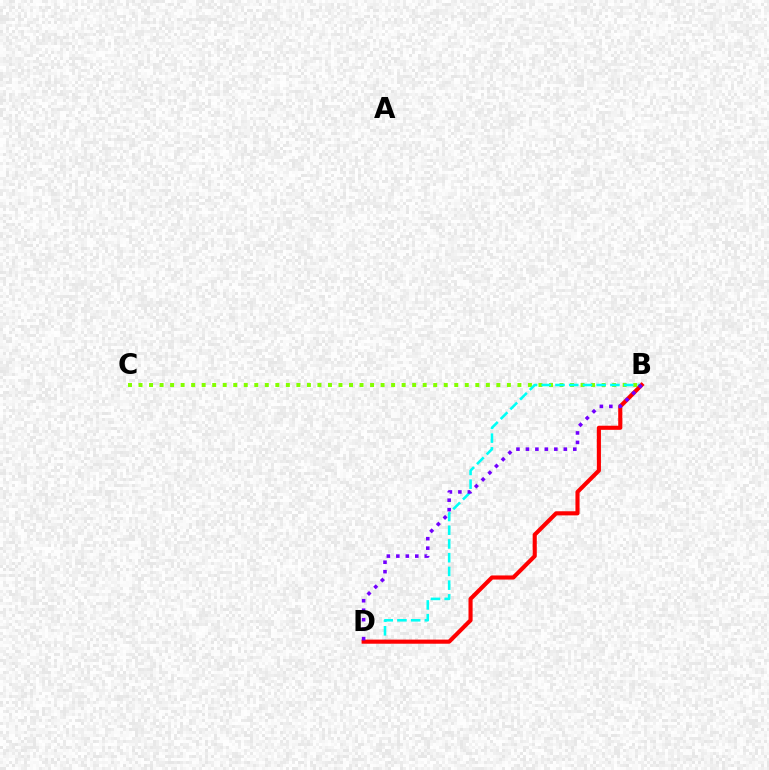{('B', 'C'): [{'color': '#84ff00', 'line_style': 'dotted', 'thickness': 2.86}], ('B', 'D'): [{'color': '#00fff6', 'line_style': 'dashed', 'thickness': 1.87}, {'color': '#ff0000', 'line_style': 'solid', 'thickness': 2.96}, {'color': '#7200ff', 'line_style': 'dotted', 'thickness': 2.57}]}